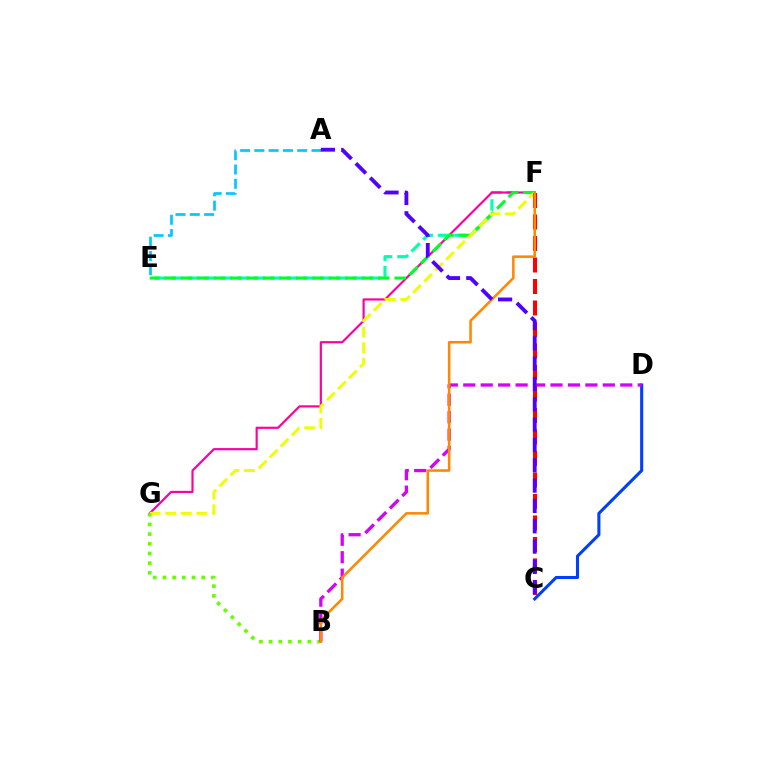{('C', 'D'): [{'color': '#003fff', 'line_style': 'solid', 'thickness': 2.21}], ('E', 'F'): [{'color': '#00ffaf', 'line_style': 'dashed', 'thickness': 2.24}, {'color': '#00ff27', 'line_style': 'dashed', 'thickness': 2.23}], ('F', 'G'): [{'color': '#ff00a0', 'line_style': 'solid', 'thickness': 1.57}, {'color': '#eeff00', 'line_style': 'dashed', 'thickness': 2.12}], ('A', 'E'): [{'color': '#00c7ff', 'line_style': 'dashed', 'thickness': 1.94}], ('C', 'F'): [{'color': '#ff0000', 'line_style': 'dashed', 'thickness': 2.92}], ('B', 'G'): [{'color': '#66ff00', 'line_style': 'dotted', 'thickness': 2.63}], ('B', 'D'): [{'color': '#d600ff', 'line_style': 'dashed', 'thickness': 2.37}], ('B', 'F'): [{'color': '#ff8800', 'line_style': 'solid', 'thickness': 1.83}], ('A', 'C'): [{'color': '#4f00ff', 'line_style': 'dashed', 'thickness': 2.76}]}